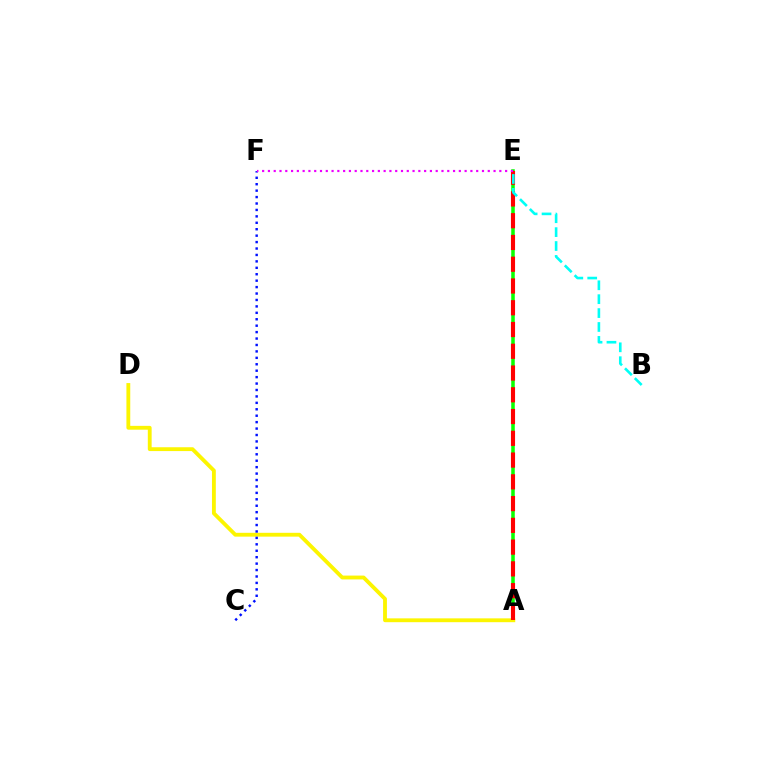{('A', 'E'): [{'color': '#08ff00', 'line_style': 'solid', 'thickness': 2.55}, {'color': '#ff0000', 'line_style': 'dashed', 'thickness': 2.96}], ('A', 'D'): [{'color': '#fcf500', 'line_style': 'solid', 'thickness': 2.76}], ('C', 'F'): [{'color': '#0010ff', 'line_style': 'dotted', 'thickness': 1.75}], ('B', 'E'): [{'color': '#00fff6', 'line_style': 'dashed', 'thickness': 1.89}], ('E', 'F'): [{'color': '#ee00ff', 'line_style': 'dotted', 'thickness': 1.57}]}